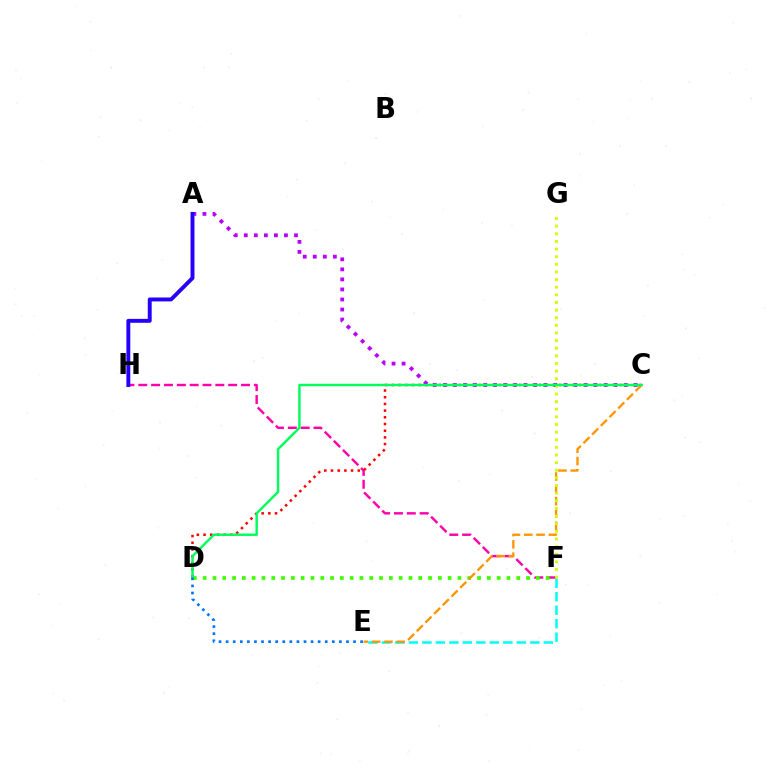{('F', 'H'): [{'color': '#ff00ac', 'line_style': 'dashed', 'thickness': 1.74}], ('C', 'D'): [{'color': '#ff0000', 'line_style': 'dotted', 'thickness': 1.82}, {'color': '#00ff5c', 'line_style': 'solid', 'thickness': 1.75}], ('E', 'F'): [{'color': '#00fff6', 'line_style': 'dashed', 'thickness': 1.83}], ('A', 'C'): [{'color': '#b900ff', 'line_style': 'dotted', 'thickness': 2.73}], ('D', 'F'): [{'color': '#3dff00', 'line_style': 'dotted', 'thickness': 2.66}], ('A', 'H'): [{'color': '#2500ff', 'line_style': 'solid', 'thickness': 2.82}], ('C', 'E'): [{'color': '#ff9400', 'line_style': 'dashed', 'thickness': 1.67}], ('F', 'G'): [{'color': '#d1ff00', 'line_style': 'dotted', 'thickness': 2.07}], ('D', 'E'): [{'color': '#0074ff', 'line_style': 'dotted', 'thickness': 1.92}]}